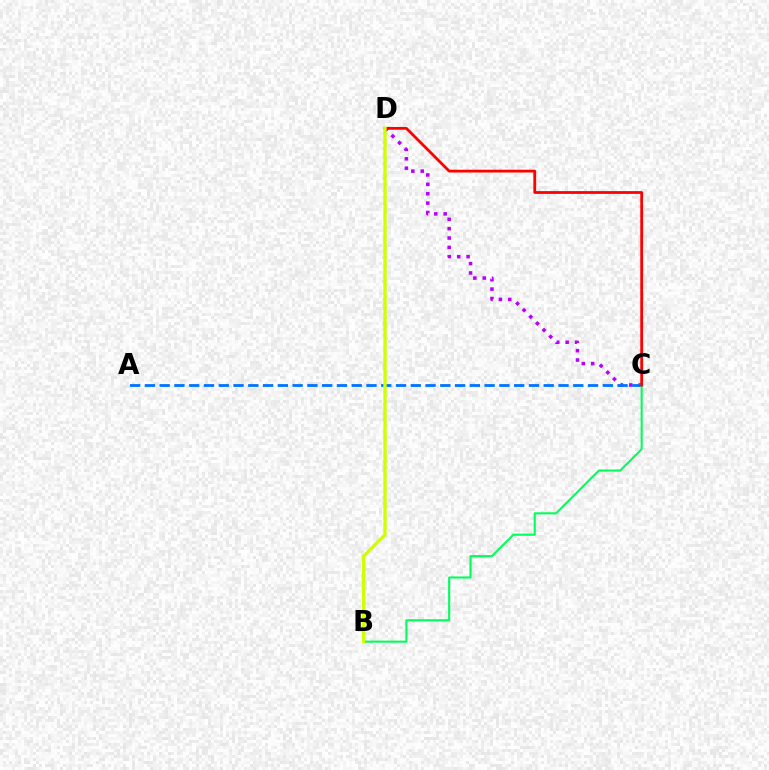{('C', 'D'): [{'color': '#b900ff', 'line_style': 'dotted', 'thickness': 2.55}, {'color': '#ff0000', 'line_style': 'solid', 'thickness': 2.0}], ('A', 'C'): [{'color': '#0074ff', 'line_style': 'dashed', 'thickness': 2.01}], ('B', 'C'): [{'color': '#00ff5c', 'line_style': 'solid', 'thickness': 1.5}], ('B', 'D'): [{'color': '#d1ff00', 'line_style': 'solid', 'thickness': 2.41}]}